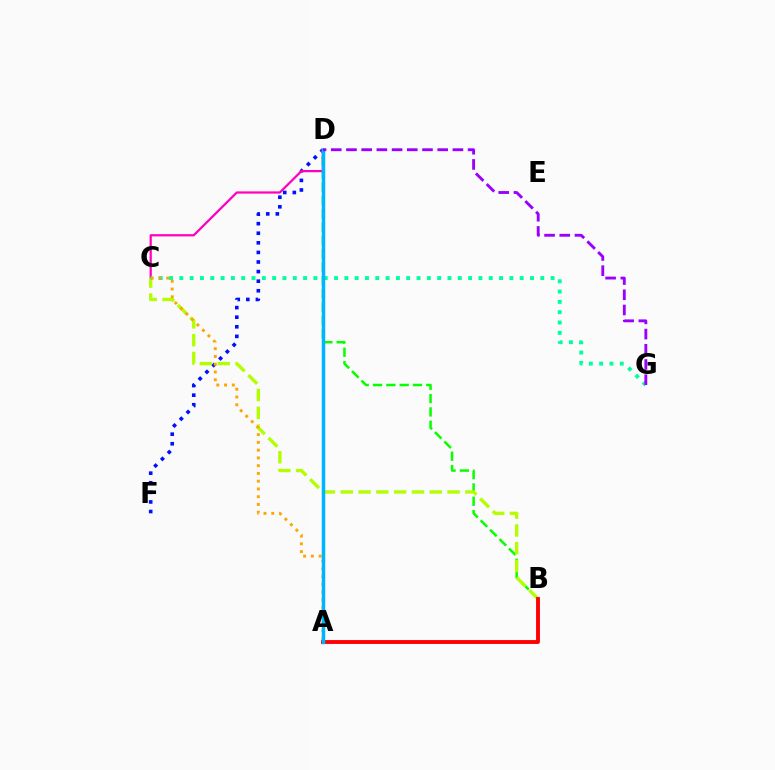{('D', 'F'): [{'color': '#0010ff', 'line_style': 'dotted', 'thickness': 2.61}], ('B', 'D'): [{'color': '#08ff00', 'line_style': 'dashed', 'thickness': 1.81}], ('C', 'D'): [{'color': '#ff00bd', 'line_style': 'solid', 'thickness': 1.61}], ('B', 'C'): [{'color': '#b3ff00', 'line_style': 'dashed', 'thickness': 2.42}], ('A', 'B'): [{'color': '#ff0000', 'line_style': 'solid', 'thickness': 2.78}], ('C', 'G'): [{'color': '#00ff9d', 'line_style': 'dotted', 'thickness': 2.8}], ('A', 'C'): [{'color': '#ffa500', 'line_style': 'dotted', 'thickness': 2.11}], ('A', 'D'): [{'color': '#00b5ff', 'line_style': 'solid', 'thickness': 2.51}], ('D', 'G'): [{'color': '#9b00ff', 'line_style': 'dashed', 'thickness': 2.07}]}